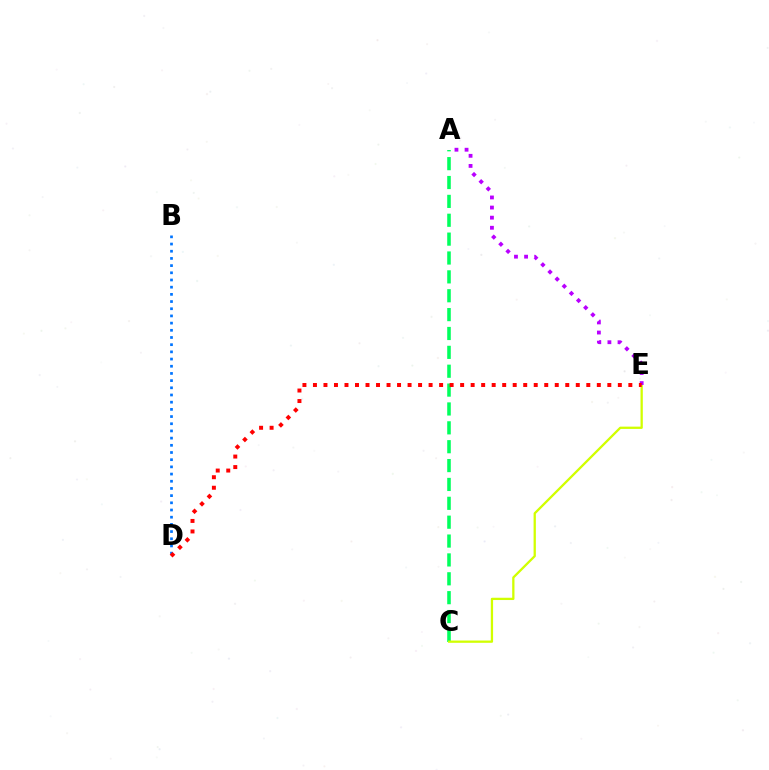{('B', 'D'): [{'color': '#0074ff', 'line_style': 'dotted', 'thickness': 1.95}], ('A', 'C'): [{'color': '#00ff5c', 'line_style': 'dashed', 'thickness': 2.56}], ('C', 'E'): [{'color': '#d1ff00', 'line_style': 'solid', 'thickness': 1.65}], ('A', 'E'): [{'color': '#b900ff', 'line_style': 'dotted', 'thickness': 2.74}], ('D', 'E'): [{'color': '#ff0000', 'line_style': 'dotted', 'thickness': 2.86}]}